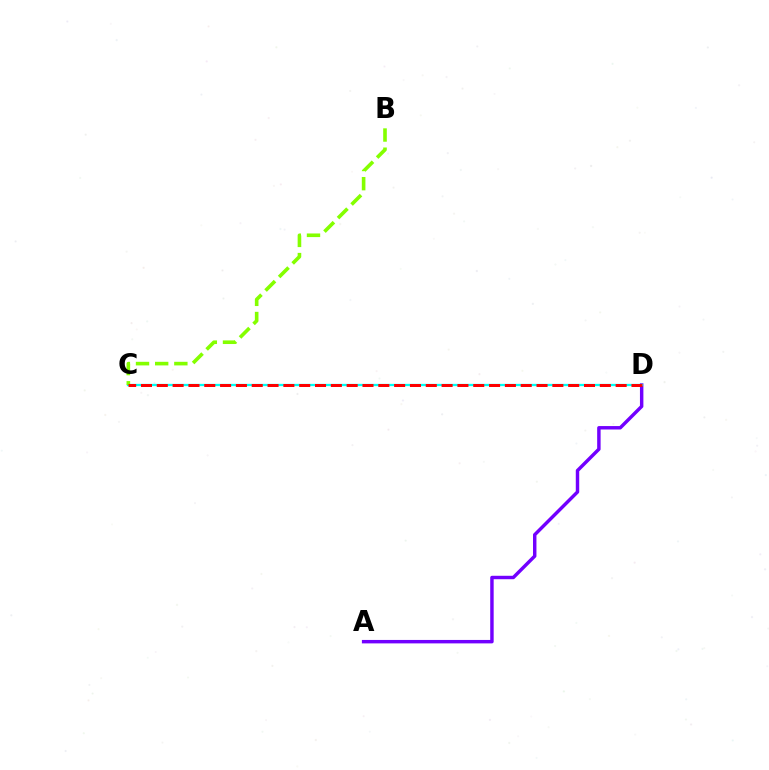{('A', 'D'): [{'color': '#7200ff', 'line_style': 'solid', 'thickness': 2.48}], ('C', 'D'): [{'color': '#00fff6', 'line_style': 'solid', 'thickness': 1.64}, {'color': '#ff0000', 'line_style': 'dashed', 'thickness': 2.15}], ('B', 'C'): [{'color': '#84ff00', 'line_style': 'dashed', 'thickness': 2.6}]}